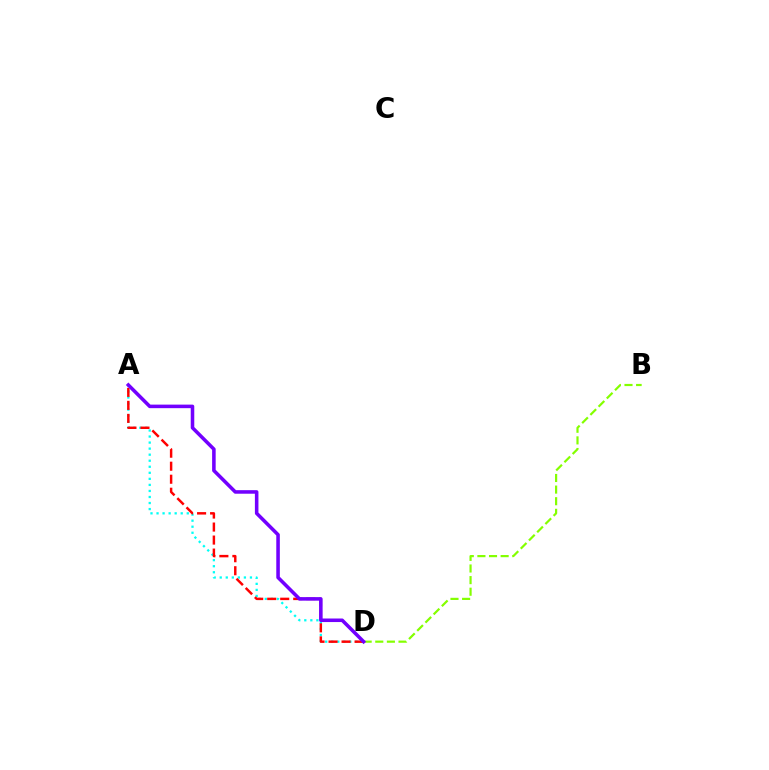{('A', 'D'): [{'color': '#00fff6', 'line_style': 'dotted', 'thickness': 1.64}, {'color': '#ff0000', 'line_style': 'dashed', 'thickness': 1.77}, {'color': '#7200ff', 'line_style': 'solid', 'thickness': 2.56}], ('B', 'D'): [{'color': '#84ff00', 'line_style': 'dashed', 'thickness': 1.58}]}